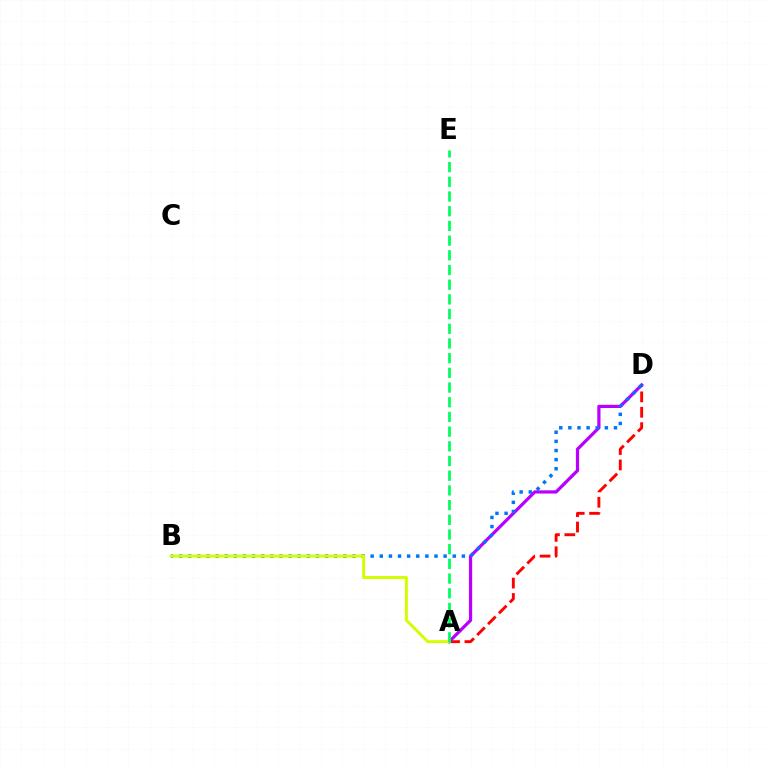{('A', 'D'): [{'color': '#ff0000', 'line_style': 'dashed', 'thickness': 2.09}, {'color': '#b900ff', 'line_style': 'solid', 'thickness': 2.32}], ('B', 'D'): [{'color': '#0074ff', 'line_style': 'dotted', 'thickness': 2.48}], ('A', 'B'): [{'color': '#d1ff00', 'line_style': 'solid', 'thickness': 2.13}], ('A', 'E'): [{'color': '#00ff5c', 'line_style': 'dashed', 'thickness': 2.0}]}